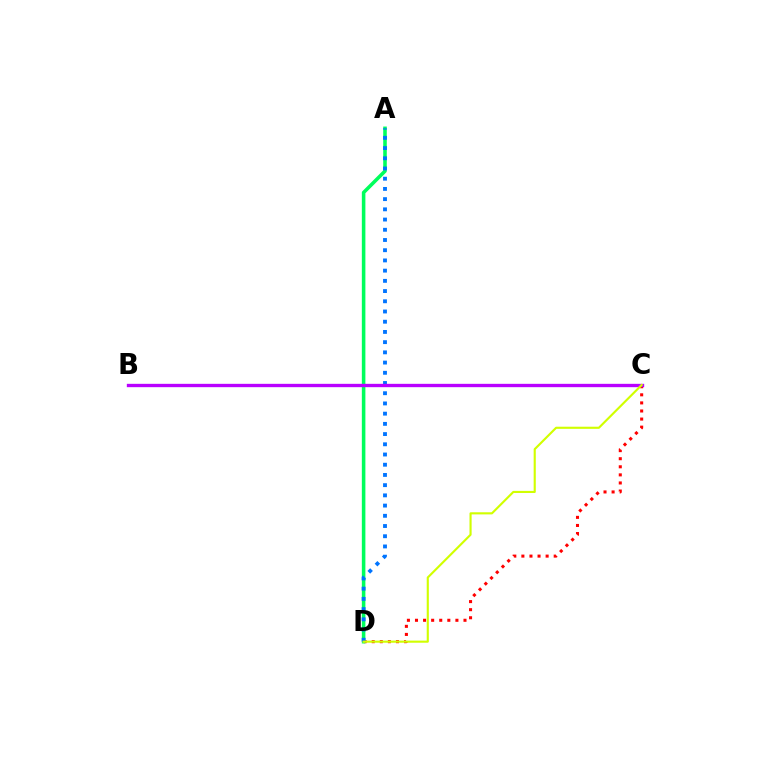{('C', 'D'): [{'color': '#ff0000', 'line_style': 'dotted', 'thickness': 2.2}, {'color': '#d1ff00', 'line_style': 'solid', 'thickness': 1.53}], ('A', 'D'): [{'color': '#00ff5c', 'line_style': 'solid', 'thickness': 2.56}, {'color': '#0074ff', 'line_style': 'dotted', 'thickness': 2.78}], ('B', 'C'): [{'color': '#b900ff', 'line_style': 'solid', 'thickness': 2.41}]}